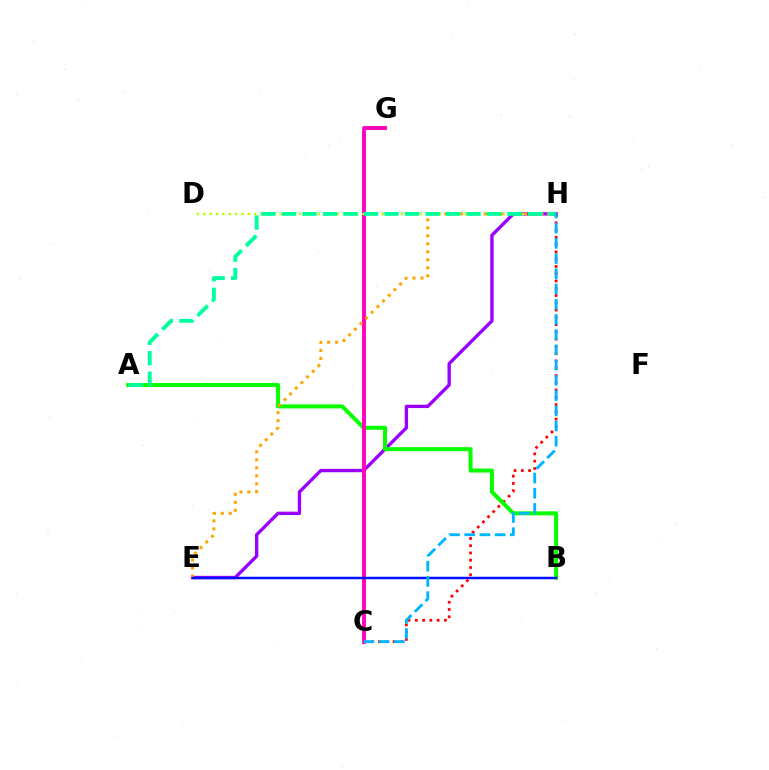{('E', 'H'): [{'color': '#9b00ff', 'line_style': 'solid', 'thickness': 2.41}, {'color': '#ffa500', 'line_style': 'dotted', 'thickness': 2.17}], ('C', 'H'): [{'color': '#ff0000', 'line_style': 'dotted', 'thickness': 1.98}, {'color': '#00b5ff', 'line_style': 'dashed', 'thickness': 2.07}], ('A', 'B'): [{'color': '#08ff00', 'line_style': 'solid', 'thickness': 2.9}], ('C', 'G'): [{'color': '#ff00bd', 'line_style': 'solid', 'thickness': 2.79}], ('D', 'H'): [{'color': '#b3ff00', 'line_style': 'dotted', 'thickness': 1.73}], ('B', 'E'): [{'color': '#0010ff', 'line_style': 'solid', 'thickness': 1.79}], ('A', 'H'): [{'color': '#00ff9d', 'line_style': 'dashed', 'thickness': 2.79}]}